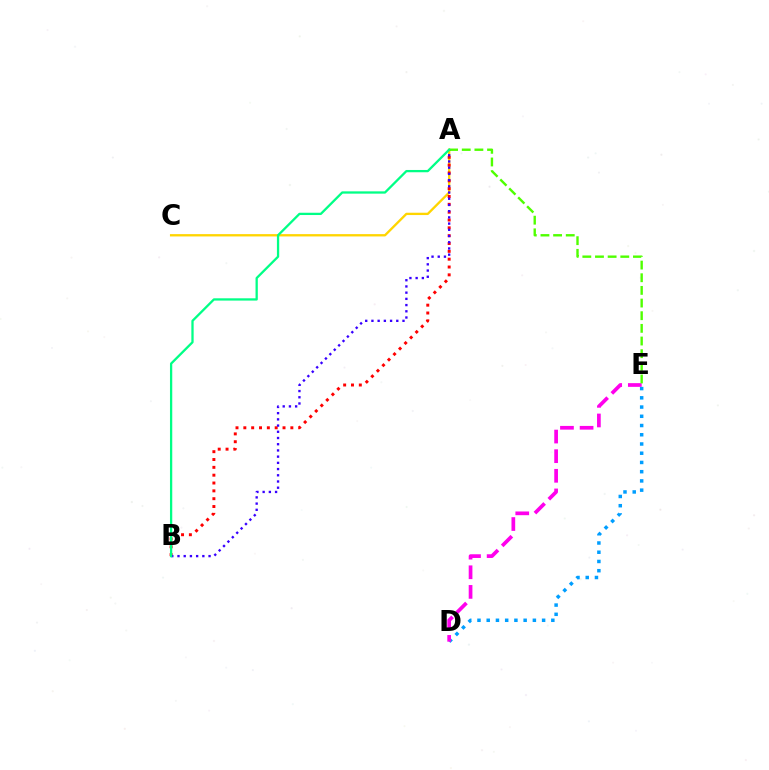{('A', 'C'): [{'color': '#ffd500', 'line_style': 'solid', 'thickness': 1.67}], ('A', 'B'): [{'color': '#ff0000', 'line_style': 'dotted', 'thickness': 2.13}, {'color': '#3700ff', 'line_style': 'dotted', 'thickness': 1.69}, {'color': '#00ff86', 'line_style': 'solid', 'thickness': 1.65}], ('D', 'E'): [{'color': '#009eff', 'line_style': 'dotted', 'thickness': 2.51}, {'color': '#ff00ed', 'line_style': 'dashed', 'thickness': 2.67}], ('A', 'E'): [{'color': '#4fff00', 'line_style': 'dashed', 'thickness': 1.72}]}